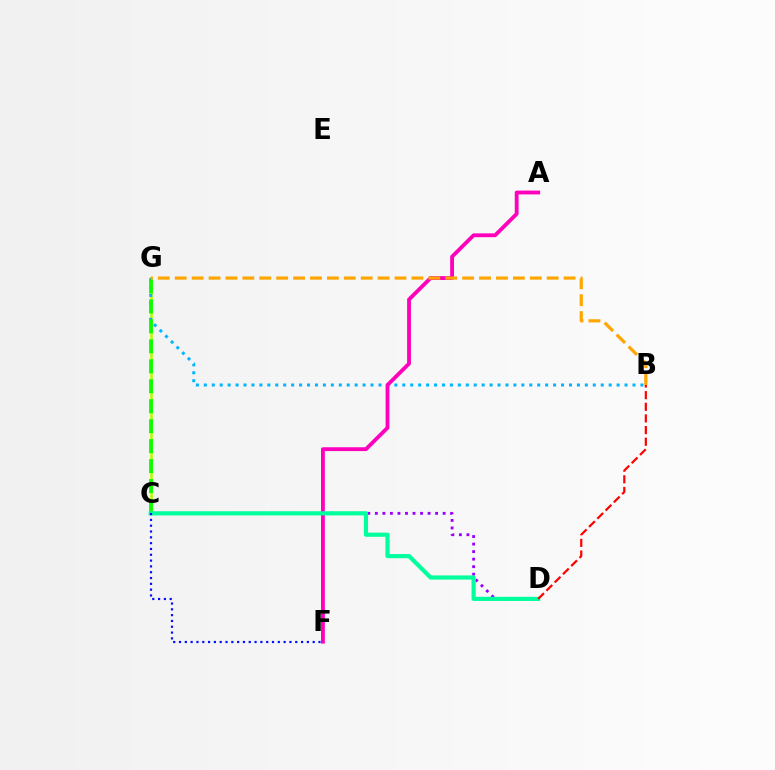{('C', 'G'): [{'color': '#b3ff00', 'line_style': 'solid', 'thickness': 1.87}, {'color': '#08ff00', 'line_style': 'dashed', 'thickness': 2.71}], ('B', 'G'): [{'color': '#00b5ff', 'line_style': 'dotted', 'thickness': 2.16}, {'color': '#ffa500', 'line_style': 'dashed', 'thickness': 2.3}], ('A', 'F'): [{'color': '#ff00bd', 'line_style': 'solid', 'thickness': 2.76}], ('C', 'D'): [{'color': '#9b00ff', 'line_style': 'dotted', 'thickness': 2.05}, {'color': '#00ff9d', 'line_style': 'solid', 'thickness': 2.99}], ('C', 'F'): [{'color': '#0010ff', 'line_style': 'dotted', 'thickness': 1.58}], ('B', 'D'): [{'color': '#ff0000', 'line_style': 'dashed', 'thickness': 1.58}]}